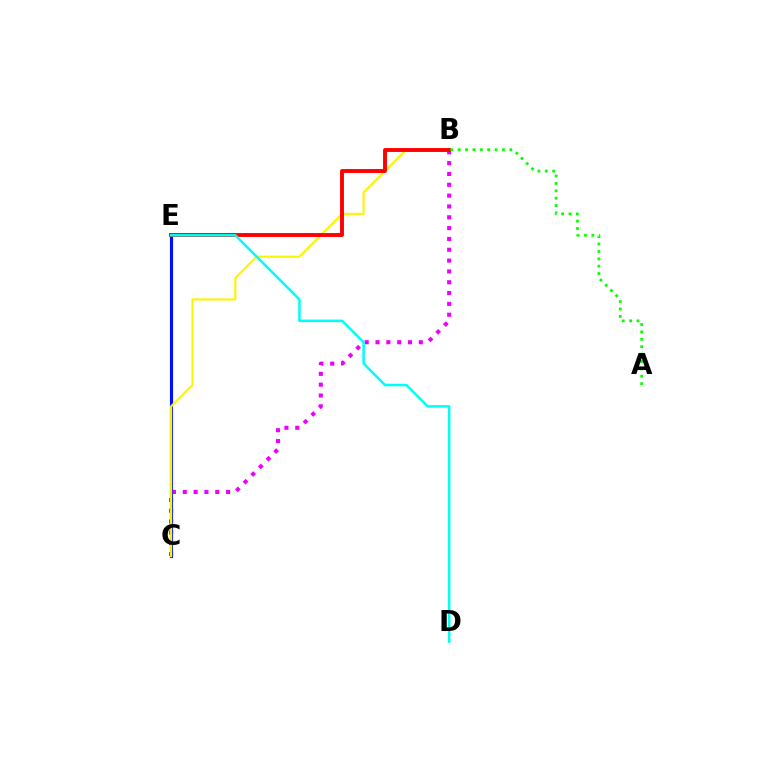{('B', 'C'): [{'color': '#ee00ff', 'line_style': 'dotted', 'thickness': 2.94}, {'color': '#fcf500', 'line_style': 'solid', 'thickness': 1.53}], ('C', 'E'): [{'color': '#0010ff', 'line_style': 'solid', 'thickness': 2.25}], ('B', 'E'): [{'color': '#ff0000', 'line_style': 'solid', 'thickness': 2.81}], ('A', 'B'): [{'color': '#08ff00', 'line_style': 'dotted', 'thickness': 2.01}], ('D', 'E'): [{'color': '#00fff6', 'line_style': 'solid', 'thickness': 1.82}]}